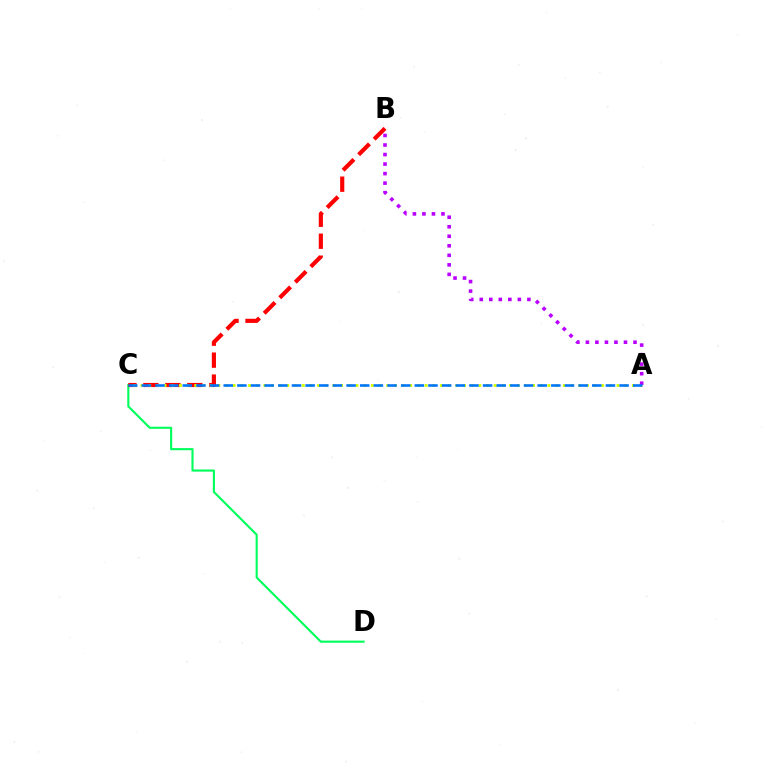{('C', 'D'): [{'color': '#00ff5c', 'line_style': 'solid', 'thickness': 1.53}], ('B', 'C'): [{'color': '#ff0000', 'line_style': 'dashed', 'thickness': 2.98}], ('A', 'C'): [{'color': '#d1ff00', 'line_style': 'dotted', 'thickness': 2.09}, {'color': '#0074ff', 'line_style': 'dashed', 'thickness': 1.85}], ('A', 'B'): [{'color': '#b900ff', 'line_style': 'dotted', 'thickness': 2.59}]}